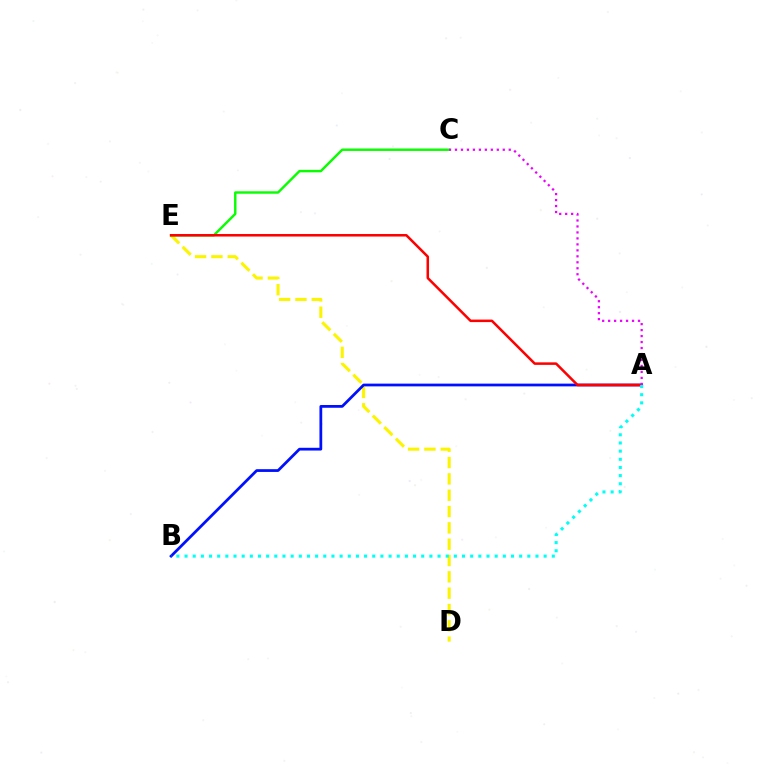{('D', 'E'): [{'color': '#fcf500', 'line_style': 'dashed', 'thickness': 2.22}], ('C', 'E'): [{'color': '#08ff00', 'line_style': 'solid', 'thickness': 1.75}], ('A', 'B'): [{'color': '#0010ff', 'line_style': 'solid', 'thickness': 1.99}, {'color': '#00fff6', 'line_style': 'dotted', 'thickness': 2.22}], ('A', 'E'): [{'color': '#ff0000', 'line_style': 'solid', 'thickness': 1.82}], ('A', 'C'): [{'color': '#ee00ff', 'line_style': 'dotted', 'thickness': 1.62}]}